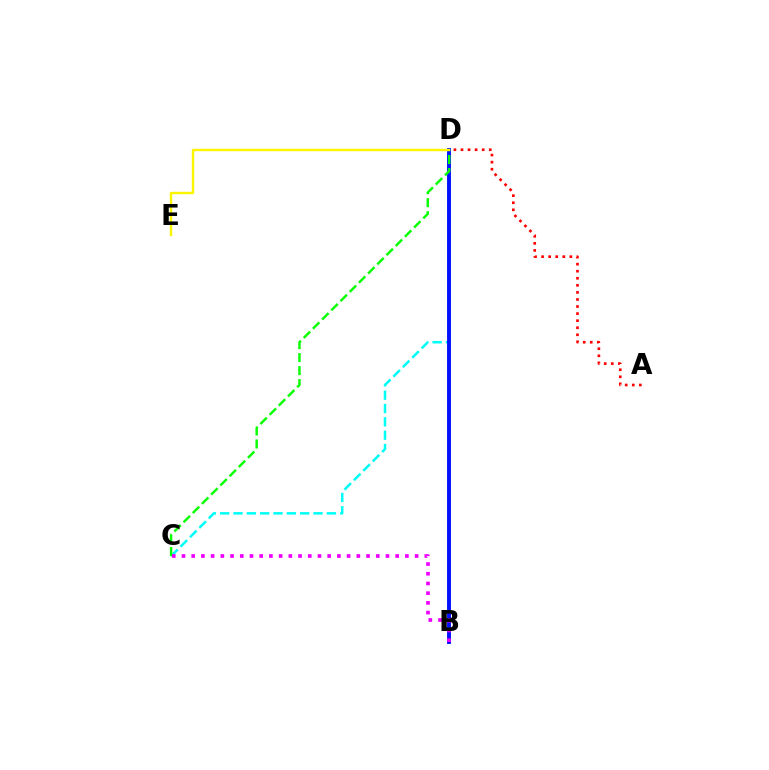{('C', 'D'): [{'color': '#00fff6', 'line_style': 'dashed', 'thickness': 1.81}, {'color': '#08ff00', 'line_style': 'dashed', 'thickness': 1.77}], ('B', 'D'): [{'color': '#0010ff', 'line_style': 'solid', 'thickness': 2.81}], ('A', 'D'): [{'color': '#ff0000', 'line_style': 'dotted', 'thickness': 1.92}], ('B', 'C'): [{'color': '#ee00ff', 'line_style': 'dotted', 'thickness': 2.64}], ('D', 'E'): [{'color': '#fcf500', 'line_style': 'solid', 'thickness': 1.73}]}